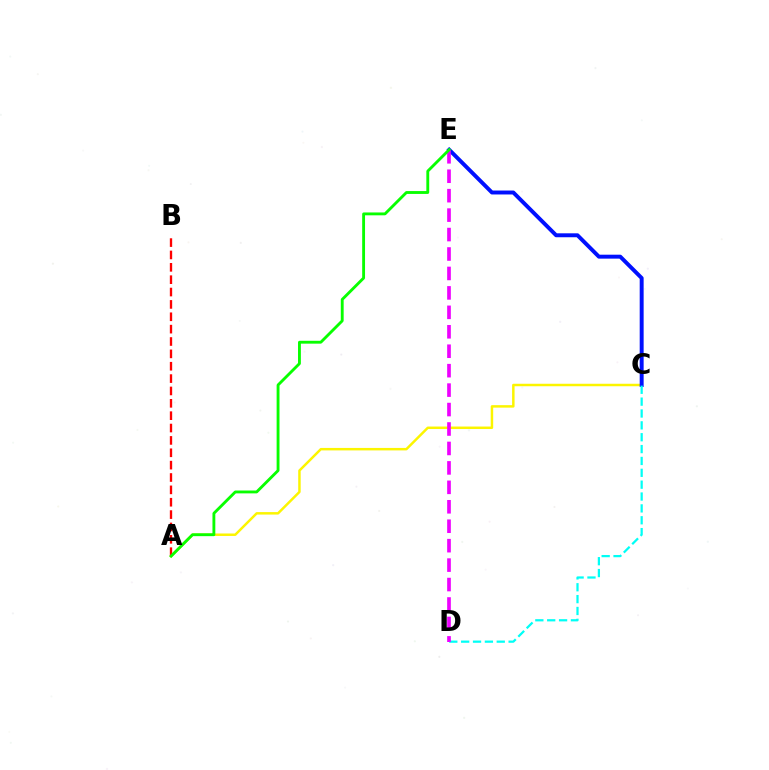{('A', 'C'): [{'color': '#fcf500', 'line_style': 'solid', 'thickness': 1.78}], ('C', 'E'): [{'color': '#0010ff', 'line_style': 'solid', 'thickness': 2.84}], ('C', 'D'): [{'color': '#00fff6', 'line_style': 'dashed', 'thickness': 1.61}], ('D', 'E'): [{'color': '#ee00ff', 'line_style': 'dashed', 'thickness': 2.64}], ('A', 'B'): [{'color': '#ff0000', 'line_style': 'dashed', 'thickness': 1.68}], ('A', 'E'): [{'color': '#08ff00', 'line_style': 'solid', 'thickness': 2.06}]}